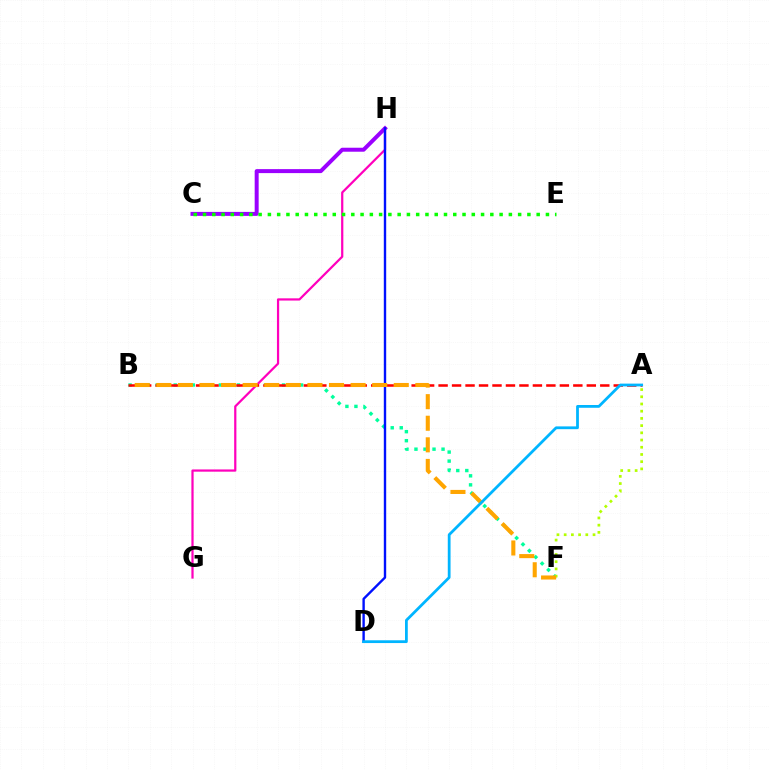{('C', 'H'): [{'color': '#9b00ff', 'line_style': 'solid', 'thickness': 2.87}], ('B', 'F'): [{'color': '#00ff9d', 'line_style': 'dotted', 'thickness': 2.45}, {'color': '#ffa500', 'line_style': 'dashed', 'thickness': 2.93}], ('G', 'H'): [{'color': '#ff00bd', 'line_style': 'solid', 'thickness': 1.6}], ('A', 'F'): [{'color': '#b3ff00', 'line_style': 'dotted', 'thickness': 1.96}], ('A', 'B'): [{'color': '#ff0000', 'line_style': 'dashed', 'thickness': 1.83}], ('D', 'H'): [{'color': '#0010ff', 'line_style': 'solid', 'thickness': 1.72}], ('C', 'E'): [{'color': '#08ff00', 'line_style': 'dotted', 'thickness': 2.52}], ('A', 'D'): [{'color': '#00b5ff', 'line_style': 'solid', 'thickness': 2.0}]}